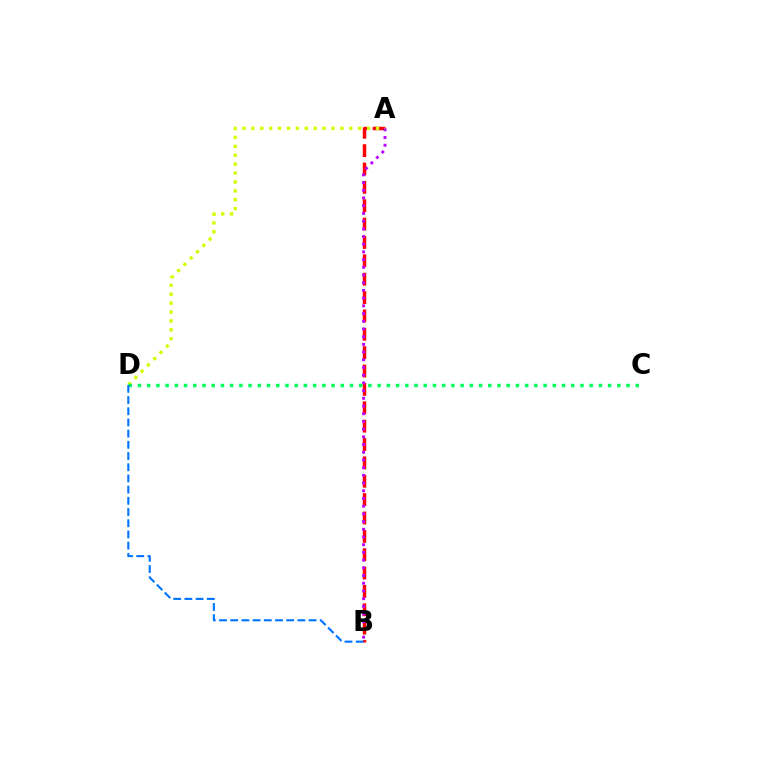{('A', 'B'): [{'color': '#ff0000', 'line_style': 'dashed', 'thickness': 2.49}, {'color': '#b900ff', 'line_style': 'dotted', 'thickness': 2.09}], ('A', 'D'): [{'color': '#d1ff00', 'line_style': 'dotted', 'thickness': 2.42}], ('C', 'D'): [{'color': '#00ff5c', 'line_style': 'dotted', 'thickness': 2.5}], ('B', 'D'): [{'color': '#0074ff', 'line_style': 'dashed', 'thickness': 1.52}]}